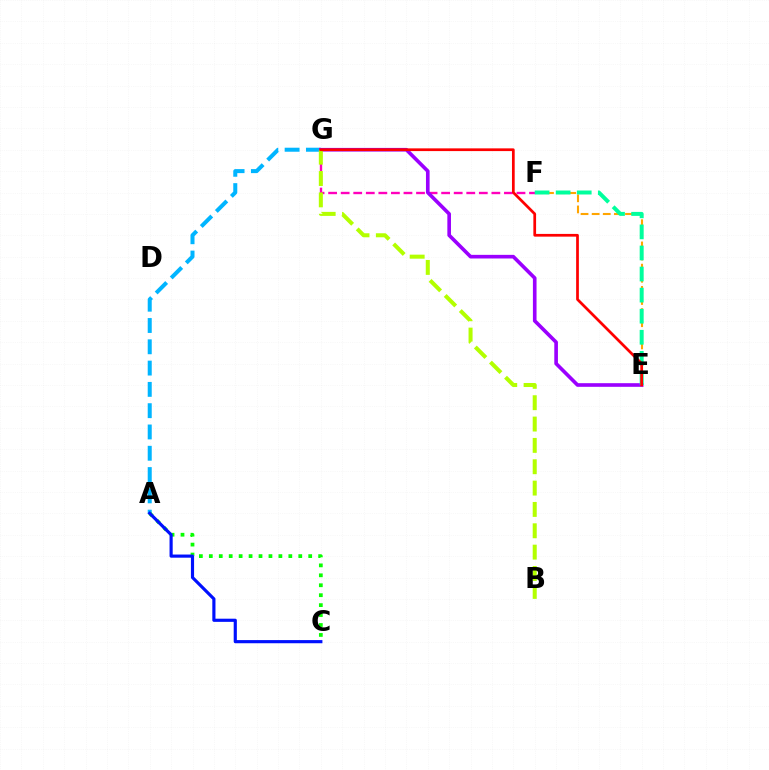{('F', 'G'): [{'color': '#ff00bd', 'line_style': 'dashed', 'thickness': 1.71}], ('E', 'F'): [{'color': '#ffa500', 'line_style': 'dashed', 'thickness': 1.51}, {'color': '#00ff9d', 'line_style': 'dashed', 'thickness': 2.86}], ('A', 'G'): [{'color': '#00b5ff', 'line_style': 'dashed', 'thickness': 2.89}], ('E', 'G'): [{'color': '#9b00ff', 'line_style': 'solid', 'thickness': 2.62}, {'color': '#ff0000', 'line_style': 'solid', 'thickness': 1.96}], ('A', 'C'): [{'color': '#08ff00', 'line_style': 'dotted', 'thickness': 2.7}, {'color': '#0010ff', 'line_style': 'solid', 'thickness': 2.27}], ('B', 'G'): [{'color': '#b3ff00', 'line_style': 'dashed', 'thickness': 2.9}]}